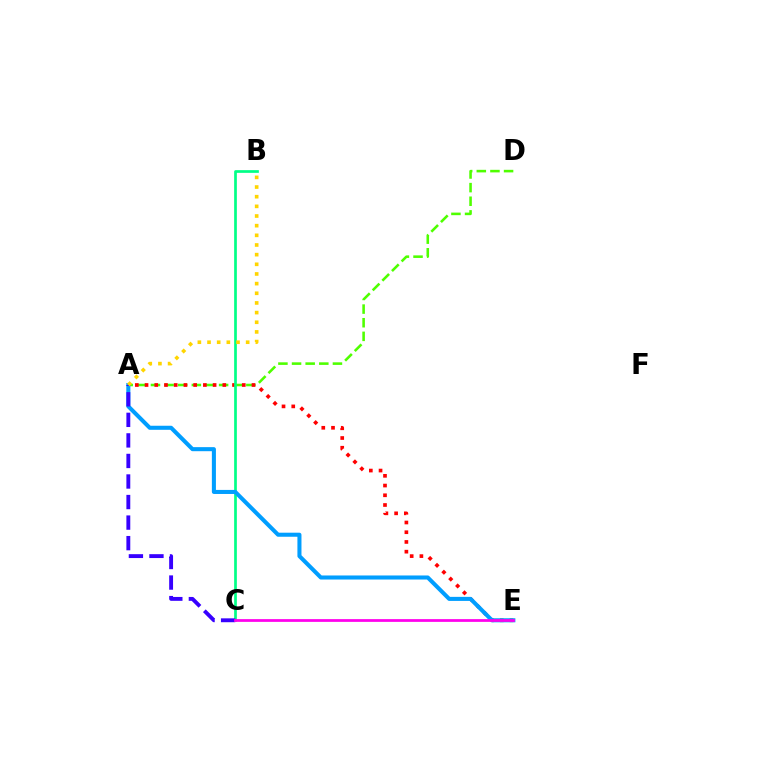{('A', 'D'): [{'color': '#4fff00', 'line_style': 'dashed', 'thickness': 1.85}], ('A', 'E'): [{'color': '#ff0000', 'line_style': 'dotted', 'thickness': 2.64}, {'color': '#009eff', 'line_style': 'solid', 'thickness': 2.92}], ('B', 'C'): [{'color': '#00ff86', 'line_style': 'solid', 'thickness': 1.95}], ('A', 'C'): [{'color': '#3700ff', 'line_style': 'dashed', 'thickness': 2.79}], ('A', 'B'): [{'color': '#ffd500', 'line_style': 'dotted', 'thickness': 2.62}], ('C', 'E'): [{'color': '#ff00ed', 'line_style': 'solid', 'thickness': 1.98}]}